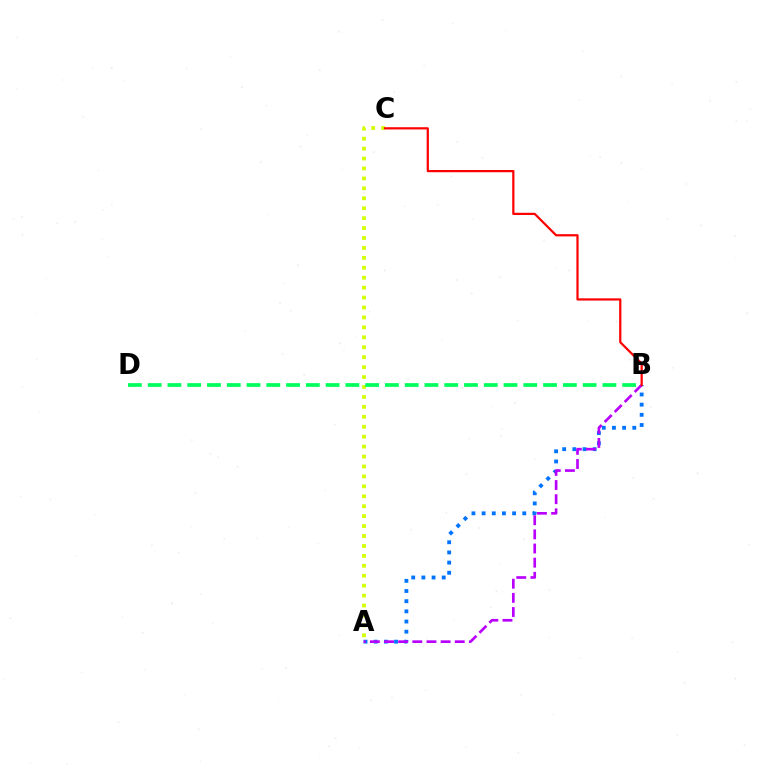{('A', 'B'): [{'color': '#0074ff', 'line_style': 'dotted', 'thickness': 2.76}, {'color': '#b900ff', 'line_style': 'dashed', 'thickness': 1.92}], ('A', 'C'): [{'color': '#d1ff00', 'line_style': 'dotted', 'thickness': 2.7}], ('B', 'C'): [{'color': '#ff0000', 'line_style': 'solid', 'thickness': 1.6}], ('B', 'D'): [{'color': '#00ff5c', 'line_style': 'dashed', 'thickness': 2.69}]}